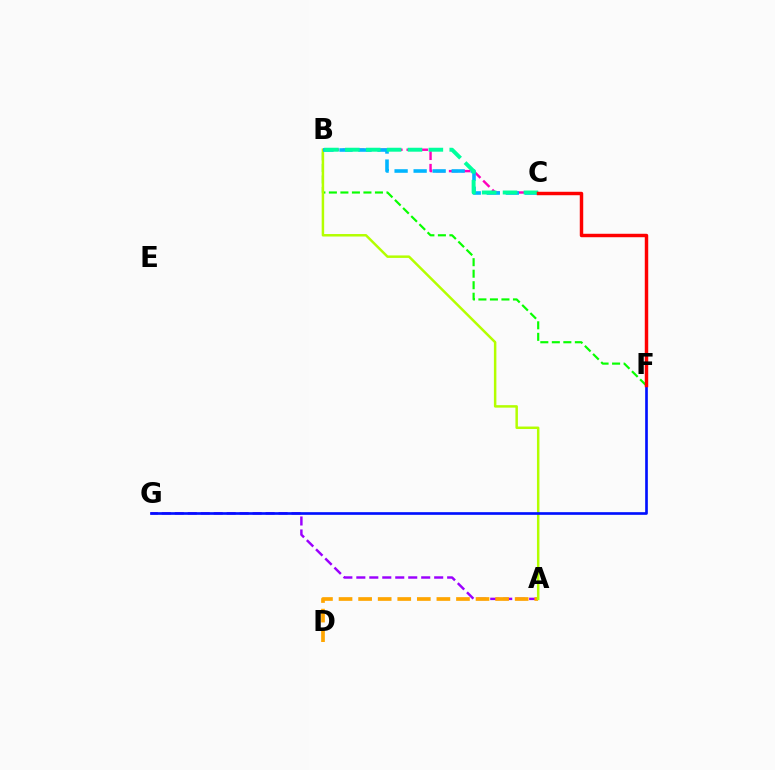{('B', 'F'): [{'color': '#08ff00', 'line_style': 'dashed', 'thickness': 1.56}], ('A', 'G'): [{'color': '#9b00ff', 'line_style': 'dashed', 'thickness': 1.76}], ('A', 'D'): [{'color': '#ffa500', 'line_style': 'dashed', 'thickness': 2.66}], ('A', 'B'): [{'color': '#b3ff00', 'line_style': 'solid', 'thickness': 1.79}], ('B', 'C'): [{'color': '#ff00bd', 'line_style': 'dashed', 'thickness': 1.73}, {'color': '#00b5ff', 'line_style': 'dashed', 'thickness': 2.59}, {'color': '#00ff9d', 'line_style': 'dashed', 'thickness': 2.84}], ('F', 'G'): [{'color': '#0010ff', 'line_style': 'solid', 'thickness': 1.92}], ('C', 'F'): [{'color': '#ff0000', 'line_style': 'solid', 'thickness': 2.48}]}